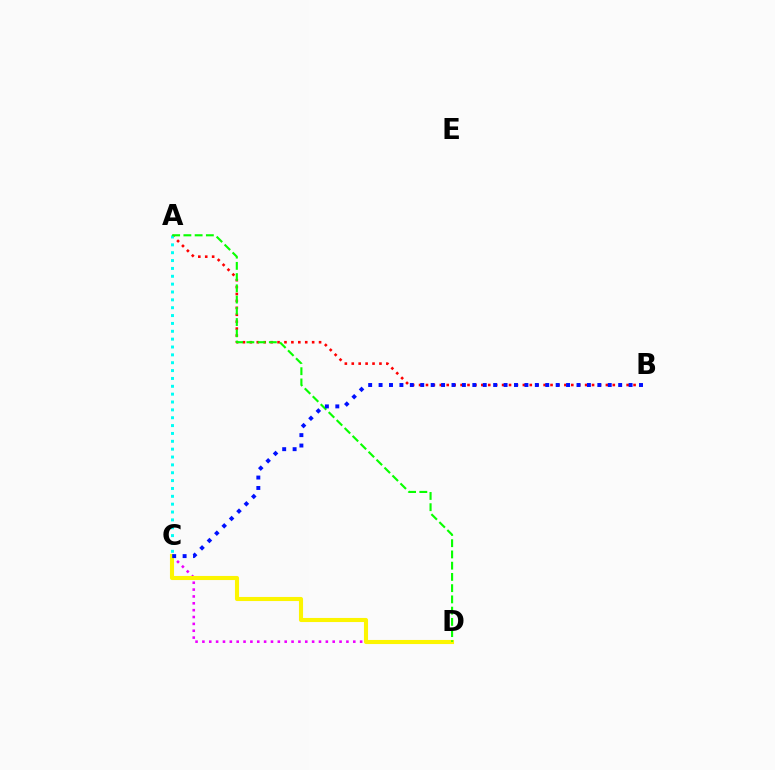{('A', 'B'): [{'color': '#ff0000', 'line_style': 'dotted', 'thickness': 1.88}], ('C', 'D'): [{'color': '#ee00ff', 'line_style': 'dotted', 'thickness': 1.86}, {'color': '#fcf500', 'line_style': 'solid', 'thickness': 2.95}], ('A', 'C'): [{'color': '#00fff6', 'line_style': 'dotted', 'thickness': 2.14}], ('A', 'D'): [{'color': '#08ff00', 'line_style': 'dashed', 'thickness': 1.53}], ('B', 'C'): [{'color': '#0010ff', 'line_style': 'dotted', 'thickness': 2.83}]}